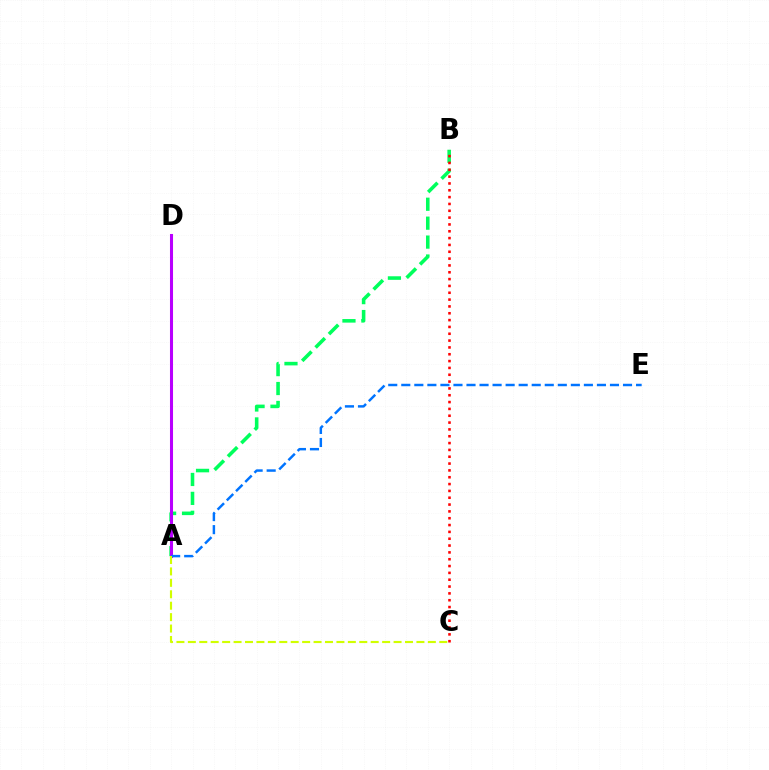{('A', 'B'): [{'color': '#00ff5c', 'line_style': 'dashed', 'thickness': 2.57}], ('B', 'C'): [{'color': '#ff0000', 'line_style': 'dotted', 'thickness': 1.86}], ('A', 'D'): [{'color': '#b900ff', 'line_style': 'solid', 'thickness': 2.2}], ('A', 'E'): [{'color': '#0074ff', 'line_style': 'dashed', 'thickness': 1.77}], ('A', 'C'): [{'color': '#d1ff00', 'line_style': 'dashed', 'thickness': 1.55}]}